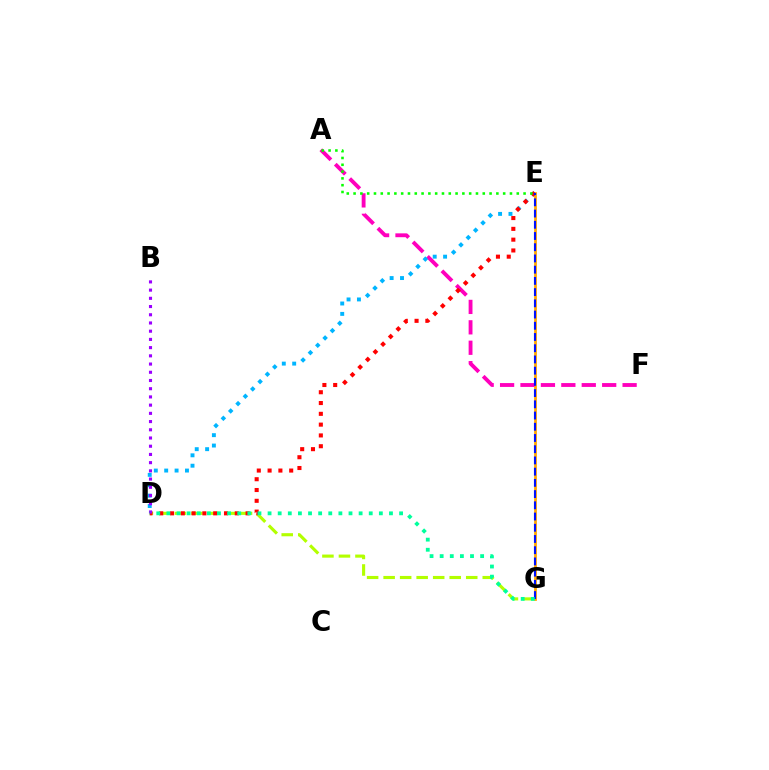{('E', 'G'): [{'color': '#ffa500', 'line_style': 'solid', 'thickness': 1.98}, {'color': '#0010ff', 'line_style': 'dashed', 'thickness': 1.52}], ('A', 'F'): [{'color': '#ff00bd', 'line_style': 'dashed', 'thickness': 2.77}], ('D', 'G'): [{'color': '#b3ff00', 'line_style': 'dashed', 'thickness': 2.24}, {'color': '#00ff9d', 'line_style': 'dotted', 'thickness': 2.75}], ('D', 'E'): [{'color': '#00b5ff', 'line_style': 'dotted', 'thickness': 2.82}, {'color': '#ff0000', 'line_style': 'dotted', 'thickness': 2.93}], ('B', 'D'): [{'color': '#9b00ff', 'line_style': 'dotted', 'thickness': 2.23}], ('A', 'E'): [{'color': '#08ff00', 'line_style': 'dotted', 'thickness': 1.85}]}